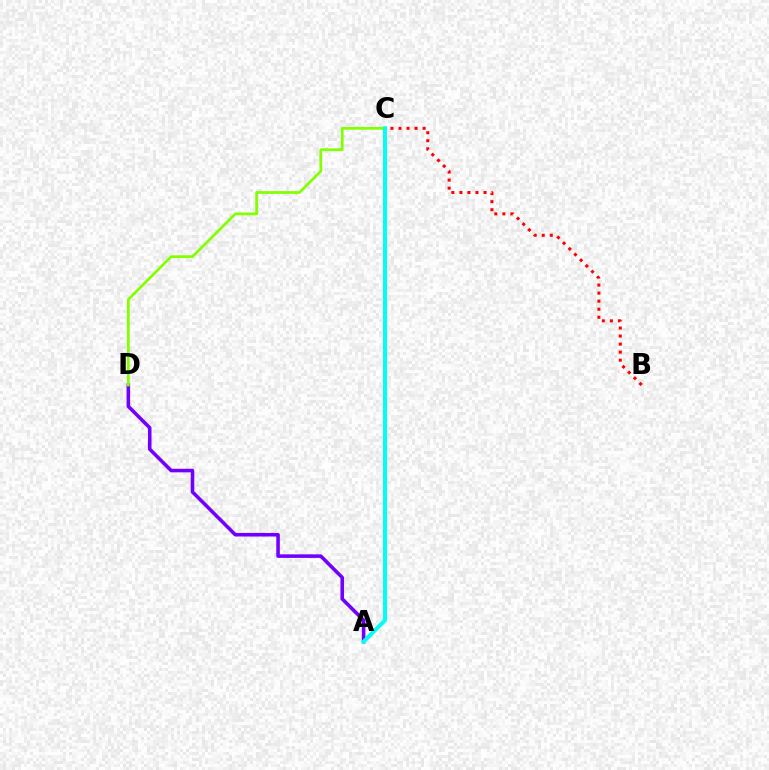{('B', 'C'): [{'color': '#ff0000', 'line_style': 'dotted', 'thickness': 2.18}], ('A', 'D'): [{'color': '#7200ff', 'line_style': 'solid', 'thickness': 2.57}], ('C', 'D'): [{'color': '#84ff00', 'line_style': 'solid', 'thickness': 1.98}], ('A', 'C'): [{'color': '#00fff6', 'line_style': 'solid', 'thickness': 2.88}]}